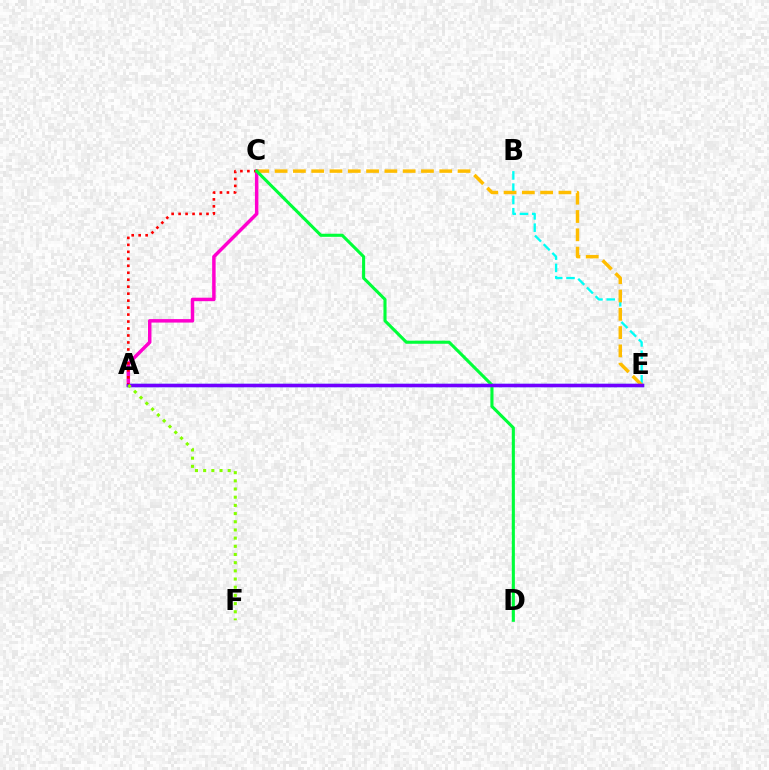{('B', 'E'): [{'color': '#00fff6', 'line_style': 'dashed', 'thickness': 1.67}], ('C', 'E'): [{'color': '#ffbd00', 'line_style': 'dashed', 'thickness': 2.48}], ('A', 'E'): [{'color': '#004bff', 'line_style': 'solid', 'thickness': 2.41}, {'color': '#7200ff', 'line_style': 'solid', 'thickness': 2.41}], ('A', 'C'): [{'color': '#ff00cf', 'line_style': 'solid', 'thickness': 2.5}, {'color': '#ff0000', 'line_style': 'dotted', 'thickness': 1.89}], ('C', 'D'): [{'color': '#00ff39', 'line_style': 'solid', 'thickness': 2.23}], ('A', 'F'): [{'color': '#84ff00', 'line_style': 'dotted', 'thickness': 2.22}]}